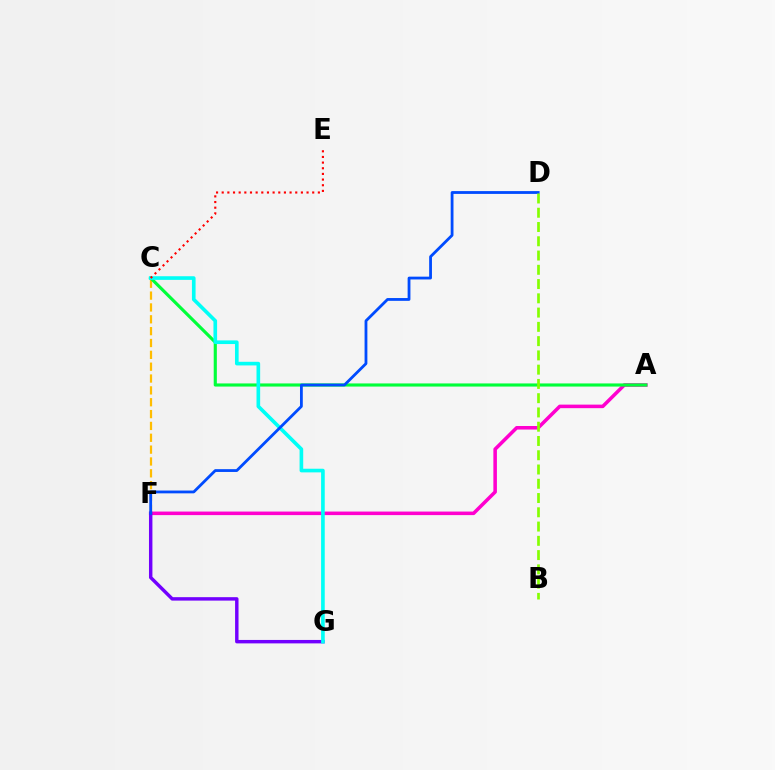{('A', 'F'): [{'color': '#ff00cf', 'line_style': 'solid', 'thickness': 2.55}], ('F', 'G'): [{'color': '#7200ff', 'line_style': 'solid', 'thickness': 2.47}], ('C', 'F'): [{'color': '#ffbd00', 'line_style': 'dashed', 'thickness': 1.61}], ('A', 'C'): [{'color': '#00ff39', 'line_style': 'solid', 'thickness': 2.26}], ('C', 'G'): [{'color': '#00fff6', 'line_style': 'solid', 'thickness': 2.62}], ('C', 'E'): [{'color': '#ff0000', 'line_style': 'dotted', 'thickness': 1.54}], ('D', 'F'): [{'color': '#004bff', 'line_style': 'solid', 'thickness': 2.02}], ('B', 'D'): [{'color': '#84ff00', 'line_style': 'dashed', 'thickness': 1.94}]}